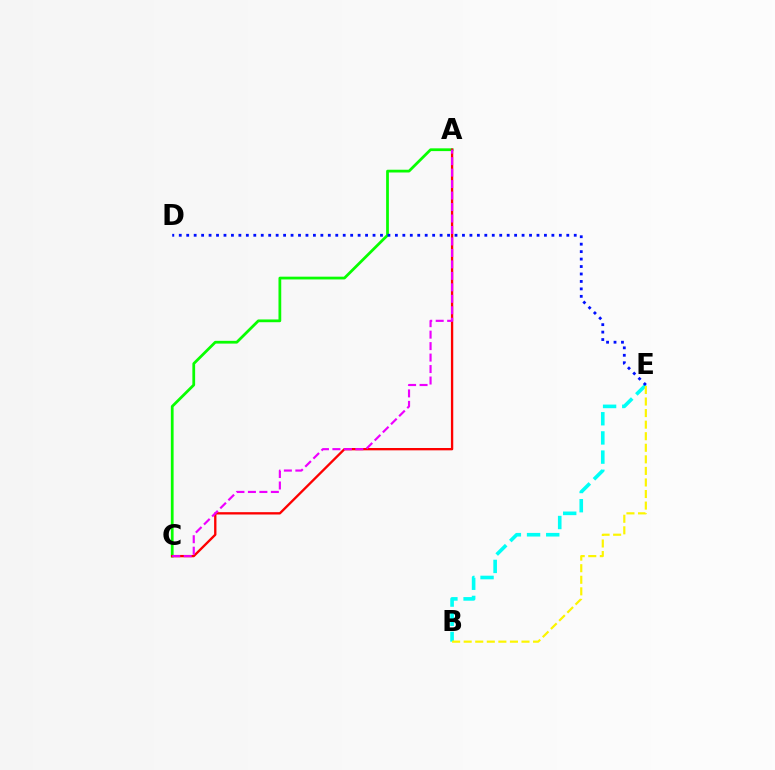{('A', 'C'): [{'color': '#08ff00', 'line_style': 'solid', 'thickness': 1.99}, {'color': '#ff0000', 'line_style': 'solid', 'thickness': 1.68}, {'color': '#ee00ff', 'line_style': 'dashed', 'thickness': 1.56}], ('B', 'E'): [{'color': '#00fff6', 'line_style': 'dashed', 'thickness': 2.61}, {'color': '#fcf500', 'line_style': 'dashed', 'thickness': 1.57}], ('D', 'E'): [{'color': '#0010ff', 'line_style': 'dotted', 'thickness': 2.02}]}